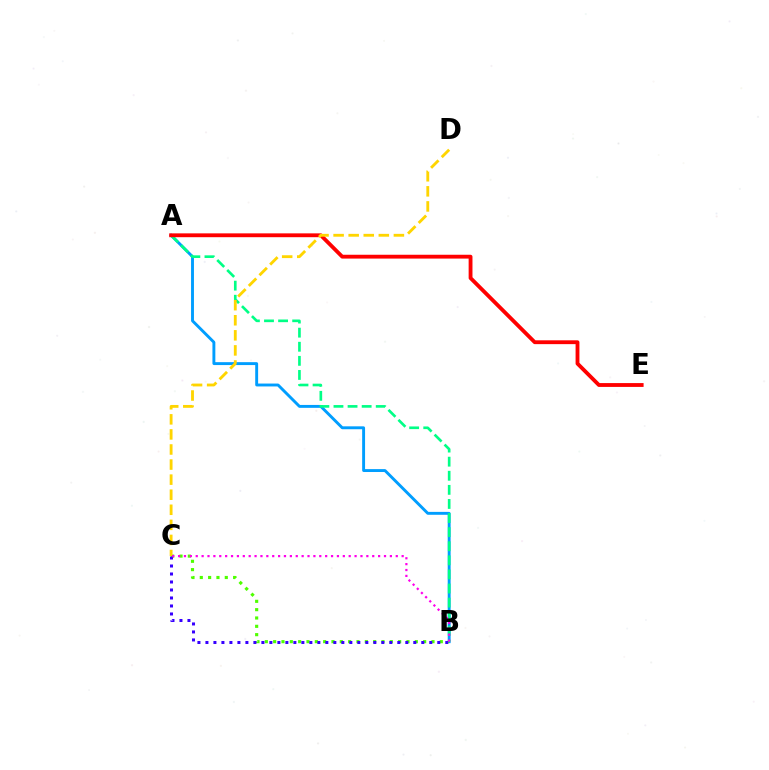{('A', 'B'): [{'color': '#009eff', 'line_style': 'solid', 'thickness': 2.09}, {'color': '#00ff86', 'line_style': 'dashed', 'thickness': 1.91}], ('B', 'C'): [{'color': '#4fff00', 'line_style': 'dotted', 'thickness': 2.26}, {'color': '#3700ff', 'line_style': 'dotted', 'thickness': 2.17}, {'color': '#ff00ed', 'line_style': 'dotted', 'thickness': 1.6}], ('A', 'E'): [{'color': '#ff0000', 'line_style': 'solid', 'thickness': 2.76}], ('C', 'D'): [{'color': '#ffd500', 'line_style': 'dashed', 'thickness': 2.05}]}